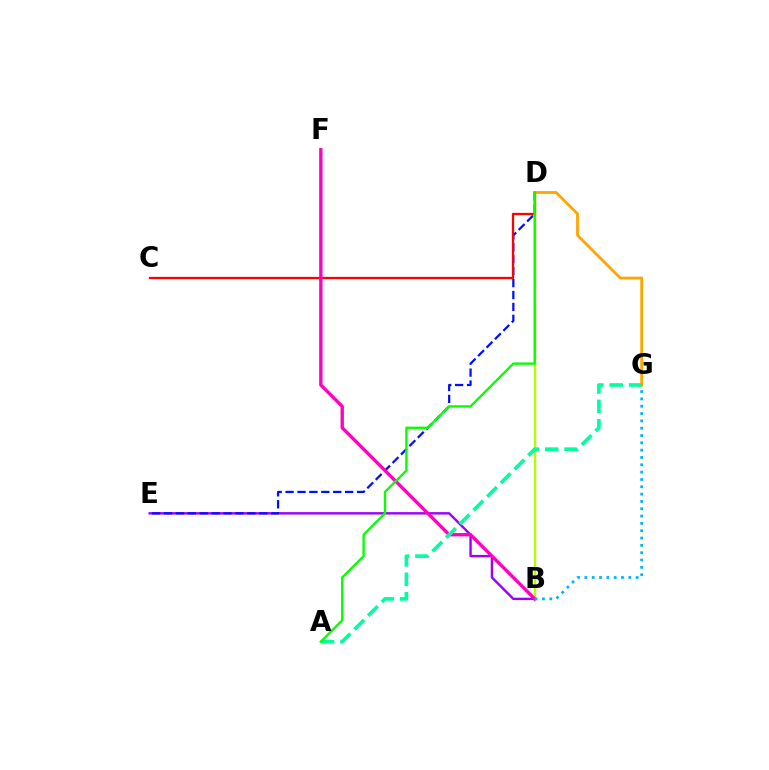{('D', 'G'): [{'color': '#ffa500', 'line_style': 'solid', 'thickness': 2.01}], ('B', 'E'): [{'color': '#9b00ff', 'line_style': 'solid', 'thickness': 1.73}], ('D', 'E'): [{'color': '#0010ff', 'line_style': 'dashed', 'thickness': 1.62}], ('B', 'D'): [{'color': '#b3ff00', 'line_style': 'solid', 'thickness': 1.72}], ('C', 'D'): [{'color': '#ff0000', 'line_style': 'solid', 'thickness': 1.64}], ('B', 'F'): [{'color': '#ff00bd', 'line_style': 'solid', 'thickness': 2.4}], ('B', 'G'): [{'color': '#00b5ff', 'line_style': 'dotted', 'thickness': 1.99}], ('A', 'G'): [{'color': '#00ff9d', 'line_style': 'dashed', 'thickness': 2.63}], ('A', 'D'): [{'color': '#08ff00', 'line_style': 'solid', 'thickness': 1.7}]}